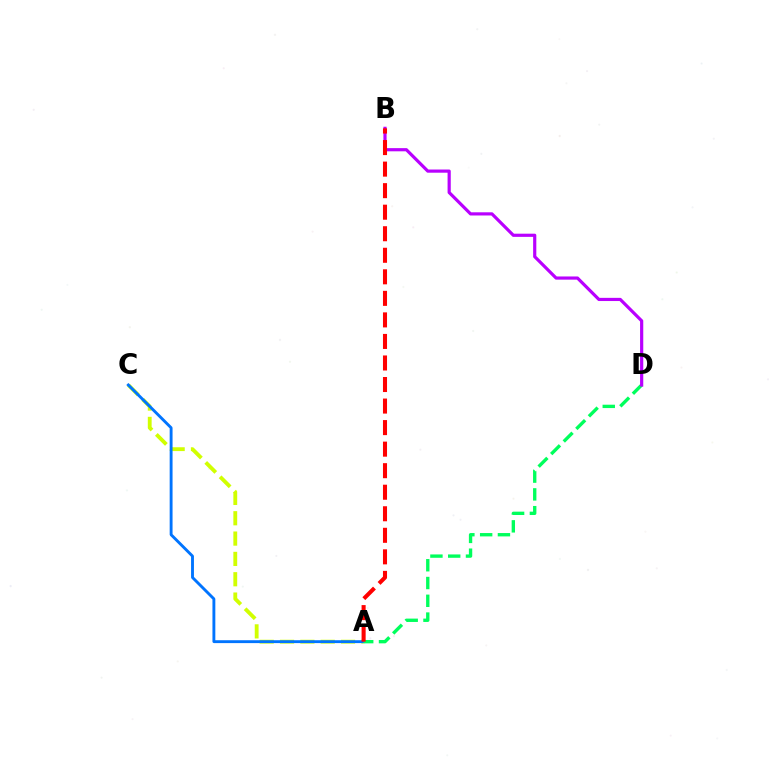{('A', 'C'): [{'color': '#d1ff00', 'line_style': 'dashed', 'thickness': 2.76}, {'color': '#0074ff', 'line_style': 'solid', 'thickness': 2.07}], ('A', 'D'): [{'color': '#00ff5c', 'line_style': 'dashed', 'thickness': 2.42}], ('B', 'D'): [{'color': '#b900ff', 'line_style': 'solid', 'thickness': 2.29}], ('A', 'B'): [{'color': '#ff0000', 'line_style': 'dashed', 'thickness': 2.93}]}